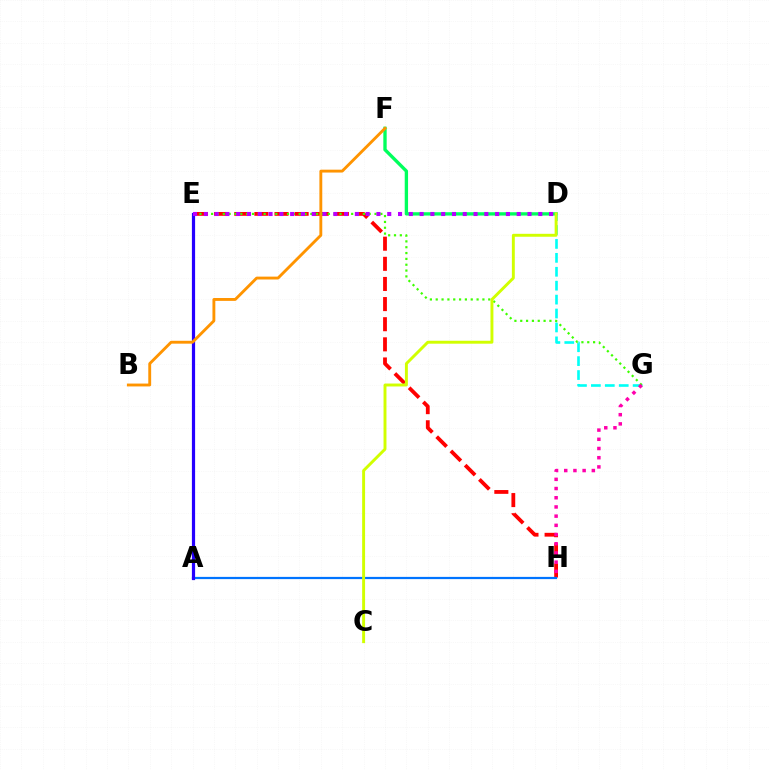{('E', 'H'): [{'color': '#ff0000', 'line_style': 'dashed', 'thickness': 2.73}], ('A', 'H'): [{'color': '#0074ff', 'line_style': 'solid', 'thickness': 1.6}], ('D', 'F'): [{'color': '#00ff5c', 'line_style': 'solid', 'thickness': 2.41}], ('D', 'G'): [{'color': '#00fff6', 'line_style': 'dashed', 'thickness': 1.89}], ('A', 'E'): [{'color': '#2500ff', 'line_style': 'solid', 'thickness': 2.3}], ('B', 'F'): [{'color': '#ff9400', 'line_style': 'solid', 'thickness': 2.06}], ('E', 'G'): [{'color': '#3dff00', 'line_style': 'dotted', 'thickness': 1.59}], ('G', 'H'): [{'color': '#ff00ac', 'line_style': 'dotted', 'thickness': 2.5}], ('D', 'E'): [{'color': '#b900ff', 'line_style': 'dotted', 'thickness': 2.93}], ('C', 'D'): [{'color': '#d1ff00', 'line_style': 'solid', 'thickness': 2.11}]}